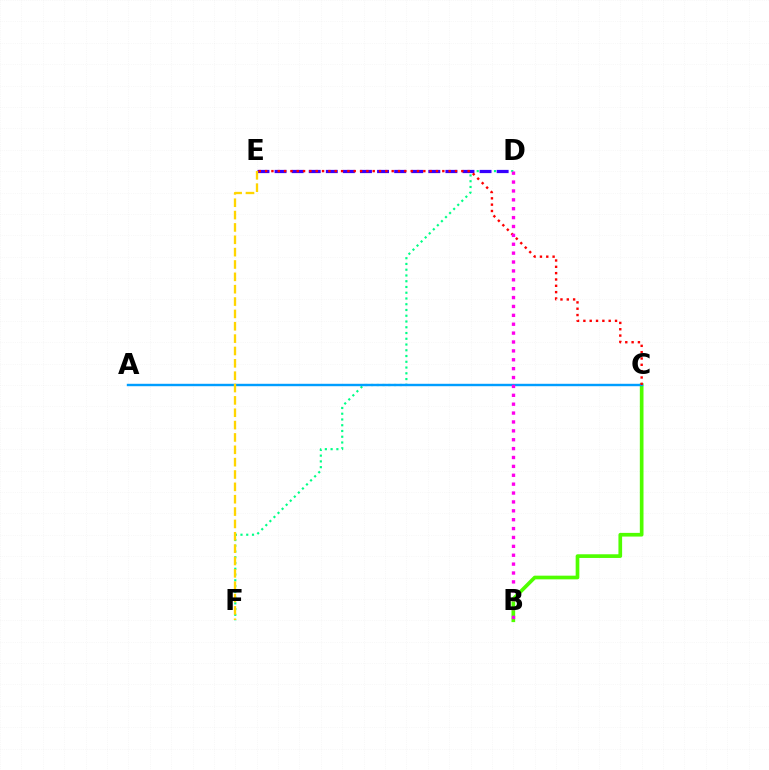{('B', 'C'): [{'color': '#4fff00', 'line_style': 'solid', 'thickness': 2.65}], ('D', 'F'): [{'color': '#00ff86', 'line_style': 'dotted', 'thickness': 1.56}], ('D', 'E'): [{'color': '#3700ff', 'line_style': 'dashed', 'thickness': 2.32}], ('A', 'C'): [{'color': '#009eff', 'line_style': 'solid', 'thickness': 1.74}], ('C', 'E'): [{'color': '#ff0000', 'line_style': 'dotted', 'thickness': 1.72}], ('E', 'F'): [{'color': '#ffd500', 'line_style': 'dashed', 'thickness': 1.68}], ('B', 'D'): [{'color': '#ff00ed', 'line_style': 'dotted', 'thickness': 2.41}]}